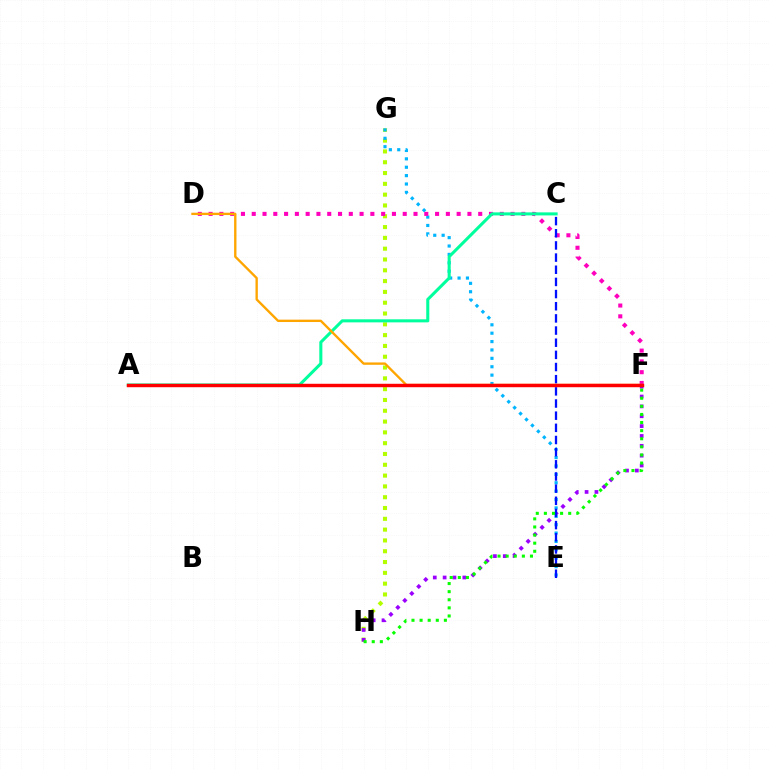{('G', 'H'): [{'color': '#b3ff00', 'line_style': 'dotted', 'thickness': 2.94}], ('E', 'G'): [{'color': '#00b5ff', 'line_style': 'dotted', 'thickness': 2.28}], ('F', 'H'): [{'color': '#9b00ff', 'line_style': 'dotted', 'thickness': 2.68}, {'color': '#08ff00', 'line_style': 'dotted', 'thickness': 2.2}], ('D', 'F'): [{'color': '#ff00bd', 'line_style': 'dotted', 'thickness': 2.93}, {'color': '#ffa500', 'line_style': 'solid', 'thickness': 1.7}], ('C', 'E'): [{'color': '#0010ff', 'line_style': 'dashed', 'thickness': 1.65}], ('A', 'C'): [{'color': '#00ff9d', 'line_style': 'solid', 'thickness': 2.2}], ('A', 'F'): [{'color': '#ff0000', 'line_style': 'solid', 'thickness': 2.47}]}